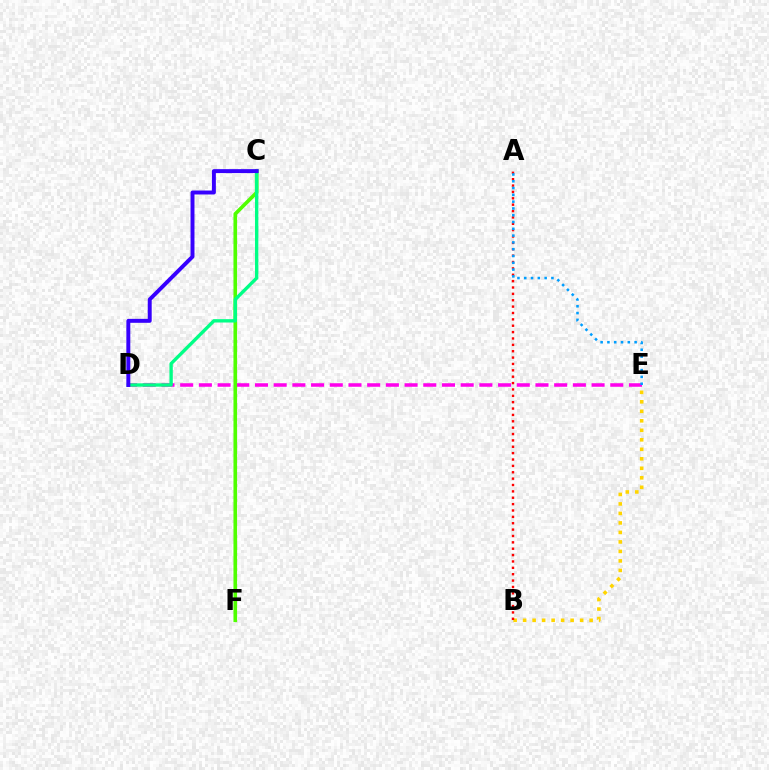{('B', 'E'): [{'color': '#ffd500', 'line_style': 'dotted', 'thickness': 2.58}], ('D', 'E'): [{'color': '#ff00ed', 'line_style': 'dashed', 'thickness': 2.54}], ('A', 'B'): [{'color': '#ff0000', 'line_style': 'dotted', 'thickness': 1.73}], ('C', 'F'): [{'color': '#4fff00', 'line_style': 'solid', 'thickness': 2.62}], ('C', 'D'): [{'color': '#00ff86', 'line_style': 'solid', 'thickness': 2.42}, {'color': '#3700ff', 'line_style': 'solid', 'thickness': 2.84}], ('A', 'E'): [{'color': '#009eff', 'line_style': 'dotted', 'thickness': 1.85}]}